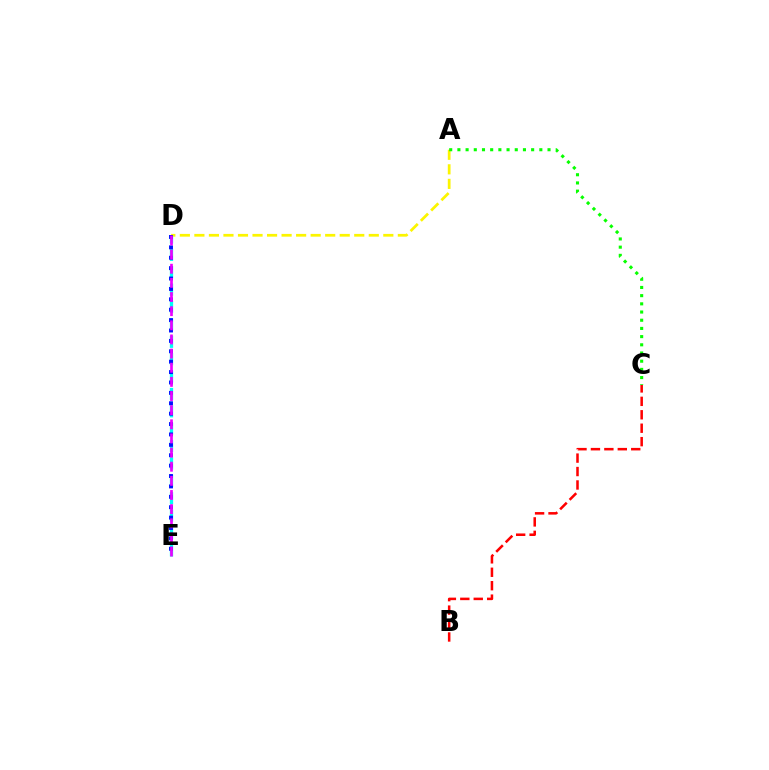{('A', 'D'): [{'color': '#fcf500', 'line_style': 'dashed', 'thickness': 1.97}], ('D', 'E'): [{'color': '#00fff6', 'line_style': 'dashed', 'thickness': 2.36}, {'color': '#0010ff', 'line_style': 'dotted', 'thickness': 2.82}, {'color': '#ee00ff', 'line_style': 'dashed', 'thickness': 1.92}], ('B', 'C'): [{'color': '#ff0000', 'line_style': 'dashed', 'thickness': 1.83}], ('A', 'C'): [{'color': '#08ff00', 'line_style': 'dotted', 'thickness': 2.23}]}